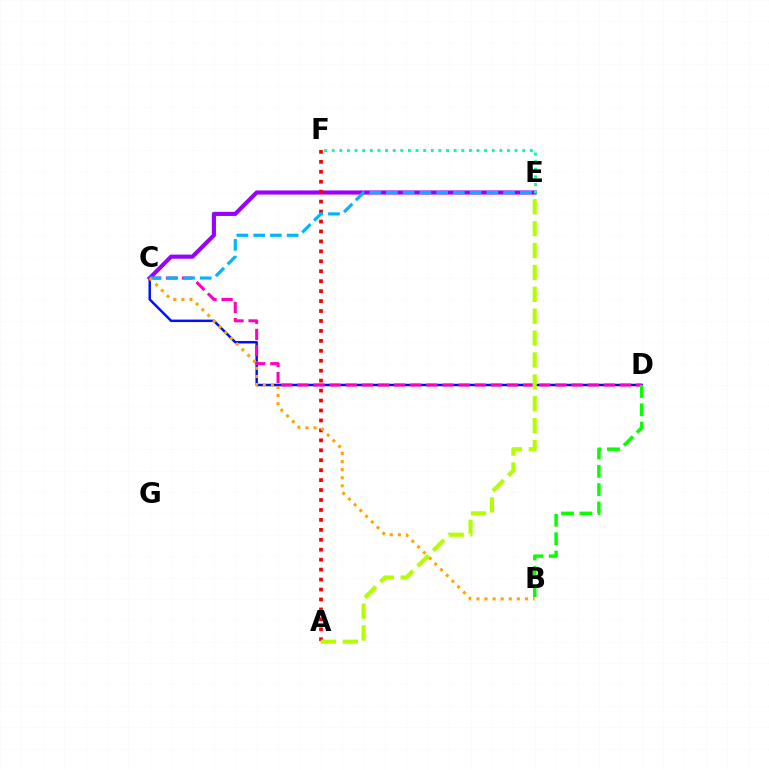{('C', 'D'): [{'color': '#0010ff', 'line_style': 'solid', 'thickness': 1.79}, {'color': '#ff00bd', 'line_style': 'dashed', 'thickness': 2.19}], ('C', 'E'): [{'color': '#9b00ff', 'line_style': 'solid', 'thickness': 2.97}, {'color': '#00b5ff', 'line_style': 'dashed', 'thickness': 2.27}], ('E', 'F'): [{'color': '#00ff9d', 'line_style': 'dotted', 'thickness': 2.07}], ('A', 'F'): [{'color': '#ff0000', 'line_style': 'dotted', 'thickness': 2.7}], ('B', 'C'): [{'color': '#ffa500', 'line_style': 'dotted', 'thickness': 2.2}], ('A', 'E'): [{'color': '#b3ff00', 'line_style': 'dashed', 'thickness': 2.97}], ('B', 'D'): [{'color': '#08ff00', 'line_style': 'dashed', 'thickness': 2.49}]}